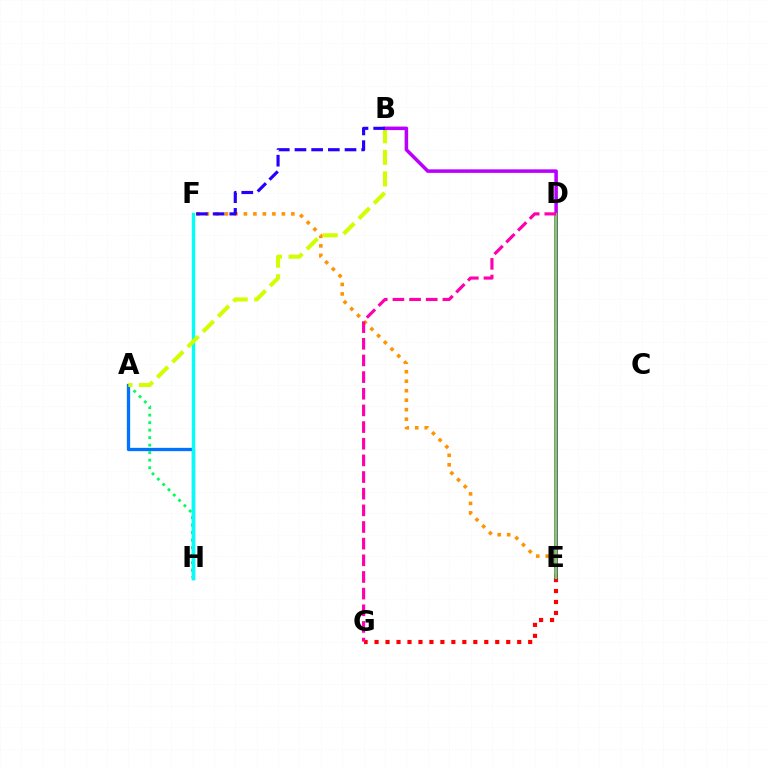{('A', 'H'): [{'color': '#00ff5c', 'line_style': 'dotted', 'thickness': 2.04}, {'color': '#0074ff', 'line_style': 'solid', 'thickness': 2.37}], ('E', 'F'): [{'color': '#ff9400', 'line_style': 'dotted', 'thickness': 2.58}], ('F', 'H'): [{'color': '#00fff6', 'line_style': 'solid', 'thickness': 2.42}], ('A', 'B'): [{'color': '#d1ff00', 'line_style': 'dashed', 'thickness': 2.92}], ('E', 'G'): [{'color': '#ff0000', 'line_style': 'dotted', 'thickness': 2.98}], ('B', 'E'): [{'color': '#b900ff', 'line_style': 'solid', 'thickness': 2.54}], ('B', 'F'): [{'color': '#2500ff', 'line_style': 'dashed', 'thickness': 2.27}], ('D', 'E'): [{'color': '#3dff00', 'line_style': 'solid', 'thickness': 1.61}], ('D', 'G'): [{'color': '#ff00ac', 'line_style': 'dashed', 'thickness': 2.26}]}